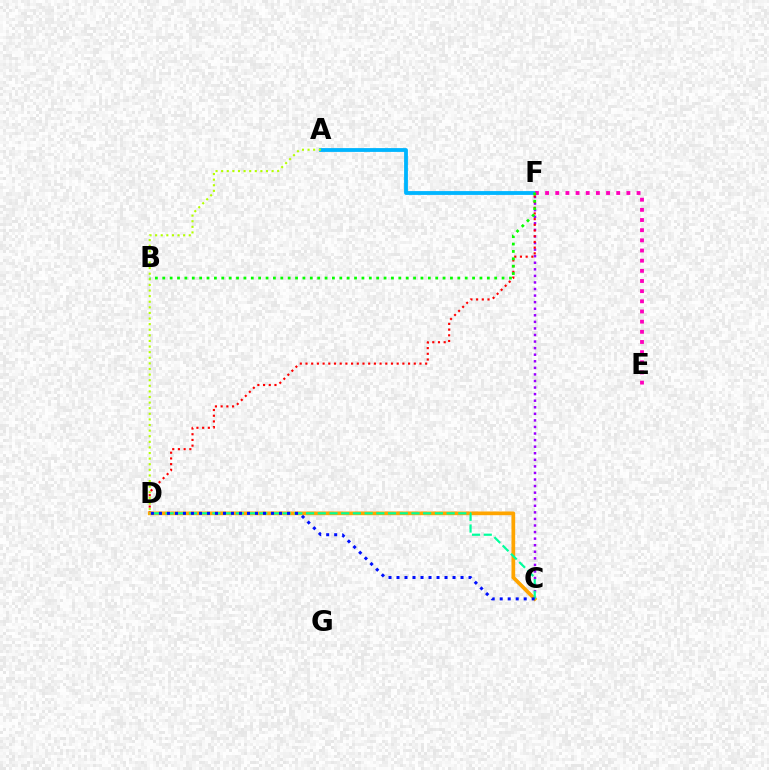{('C', 'F'): [{'color': '#9b00ff', 'line_style': 'dotted', 'thickness': 1.78}], ('D', 'F'): [{'color': '#ff0000', 'line_style': 'dotted', 'thickness': 1.55}], ('A', 'F'): [{'color': '#00b5ff', 'line_style': 'solid', 'thickness': 2.75}], ('E', 'F'): [{'color': '#ff00bd', 'line_style': 'dotted', 'thickness': 2.76}], ('C', 'D'): [{'color': '#ffa500', 'line_style': 'solid', 'thickness': 2.68}, {'color': '#00ff9d', 'line_style': 'dashed', 'thickness': 1.59}, {'color': '#0010ff', 'line_style': 'dotted', 'thickness': 2.17}], ('A', 'D'): [{'color': '#b3ff00', 'line_style': 'dotted', 'thickness': 1.52}], ('B', 'F'): [{'color': '#08ff00', 'line_style': 'dotted', 'thickness': 2.0}]}